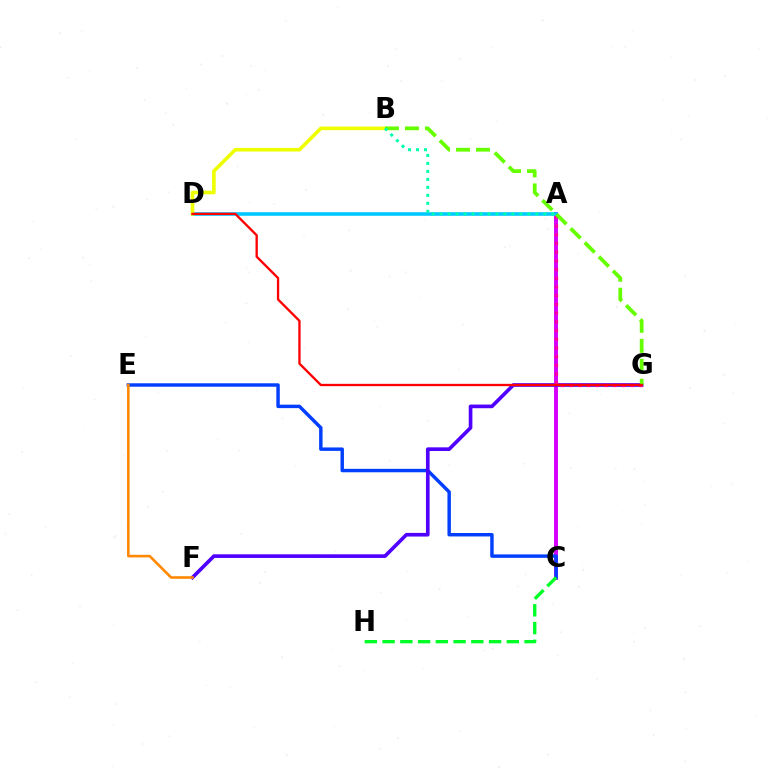{('A', 'C'): [{'color': '#d600ff', 'line_style': 'solid', 'thickness': 2.83}], ('C', 'E'): [{'color': '#003fff', 'line_style': 'solid', 'thickness': 2.48}], ('A', 'D'): [{'color': '#00c7ff', 'line_style': 'solid', 'thickness': 2.59}], ('F', 'G'): [{'color': '#4f00ff', 'line_style': 'solid', 'thickness': 2.63}], ('C', 'H'): [{'color': '#00ff27', 'line_style': 'dashed', 'thickness': 2.41}], ('B', 'D'): [{'color': '#eeff00', 'line_style': 'solid', 'thickness': 2.6}], ('A', 'G'): [{'color': '#ff00a0', 'line_style': 'dotted', 'thickness': 2.37}], ('B', 'G'): [{'color': '#66ff00', 'line_style': 'dashed', 'thickness': 2.71}], ('D', 'G'): [{'color': '#ff0000', 'line_style': 'solid', 'thickness': 1.67}], ('E', 'F'): [{'color': '#ff8800', 'line_style': 'solid', 'thickness': 1.86}], ('A', 'B'): [{'color': '#00ffaf', 'line_style': 'dotted', 'thickness': 2.17}]}